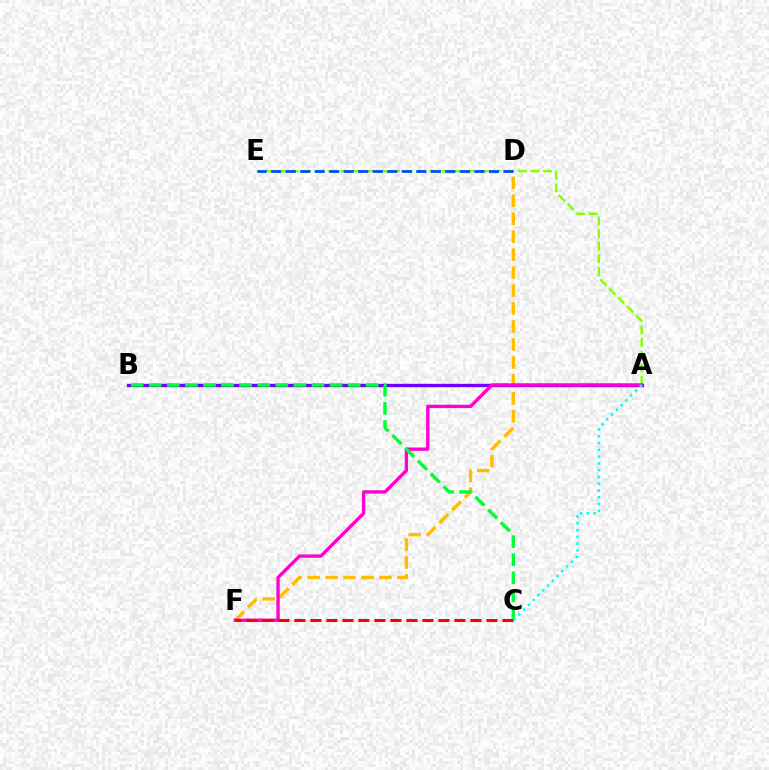{('D', 'F'): [{'color': '#ffbd00', 'line_style': 'dashed', 'thickness': 2.44}], ('A', 'B'): [{'color': '#7200ff', 'line_style': 'solid', 'thickness': 2.41}], ('A', 'E'): [{'color': '#84ff00', 'line_style': 'dashed', 'thickness': 1.72}], ('D', 'E'): [{'color': '#004bff', 'line_style': 'dashed', 'thickness': 1.97}], ('A', 'F'): [{'color': '#ff00cf', 'line_style': 'solid', 'thickness': 2.41}], ('B', 'C'): [{'color': '#00ff39', 'line_style': 'dashed', 'thickness': 2.46}], ('C', 'F'): [{'color': '#ff0000', 'line_style': 'dashed', 'thickness': 2.17}], ('A', 'C'): [{'color': '#00fff6', 'line_style': 'dotted', 'thickness': 1.84}]}